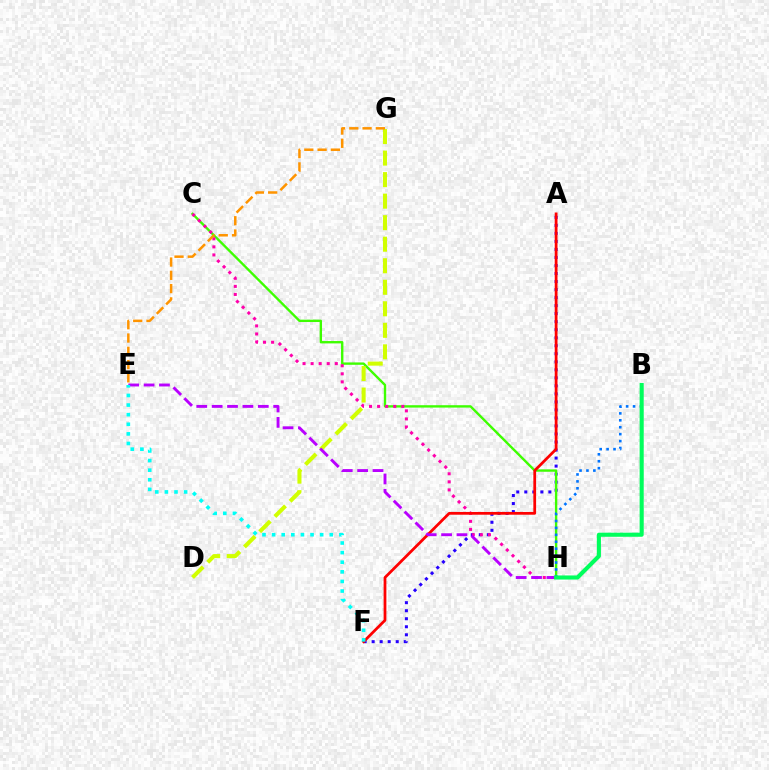{('A', 'F'): [{'color': '#2500ff', 'line_style': 'dotted', 'thickness': 2.18}, {'color': '#ff0000', 'line_style': 'solid', 'thickness': 1.99}], ('C', 'H'): [{'color': '#3dff00', 'line_style': 'solid', 'thickness': 1.71}, {'color': '#ff00ac', 'line_style': 'dotted', 'thickness': 2.19}], ('B', 'H'): [{'color': '#0074ff', 'line_style': 'dotted', 'thickness': 1.88}, {'color': '#00ff5c', 'line_style': 'solid', 'thickness': 2.95}], ('D', 'G'): [{'color': '#d1ff00', 'line_style': 'dashed', 'thickness': 2.92}], ('E', 'G'): [{'color': '#ff9400', 'line_style': 'dashed', 'thickness': 1.8}], ('E', 'H'): [{'color': '#b900ff', 'line_style': 'dashed', 'thickness': 2.09}], ('E', 'F'): [{'color': '#00fff6', 'line_style': 'dotted', 'thickness': 2.61}]}